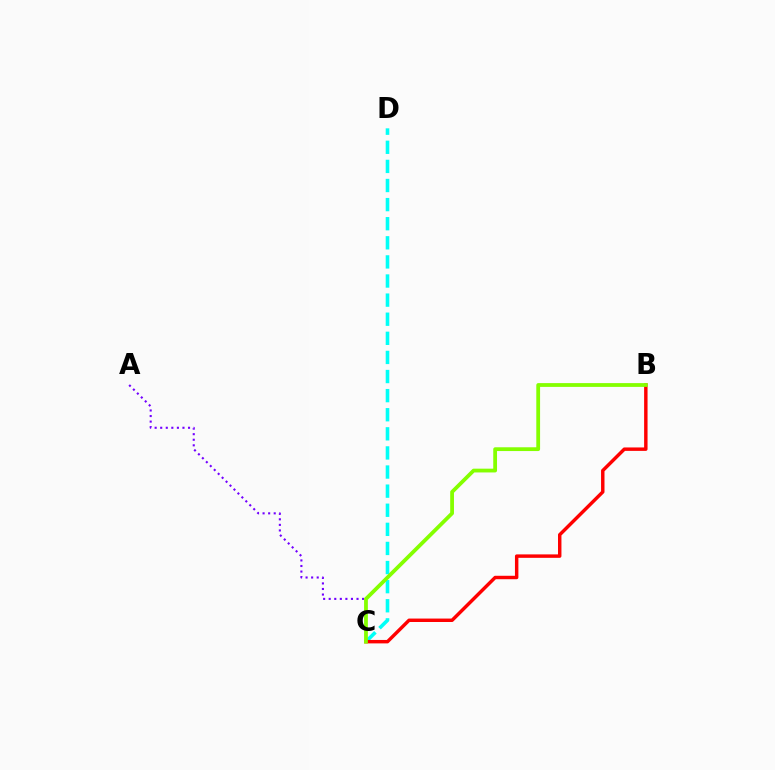{('A', 'C'): [{'color': '#7200ff', 'line_style': 'dotted', 'thickness': 1.51}], ('C', 'D'): [{'color': '#00fff6', 'line_style': 'dashed', 'thickness': 2.6}], ('B', 'C'): [{'color': '#ff0000', 'line_style': 'solid', 'thickness': 2.48}, {'color': '#84ff00', 'line_style': 'solid', 'thickness': 2.72}]}